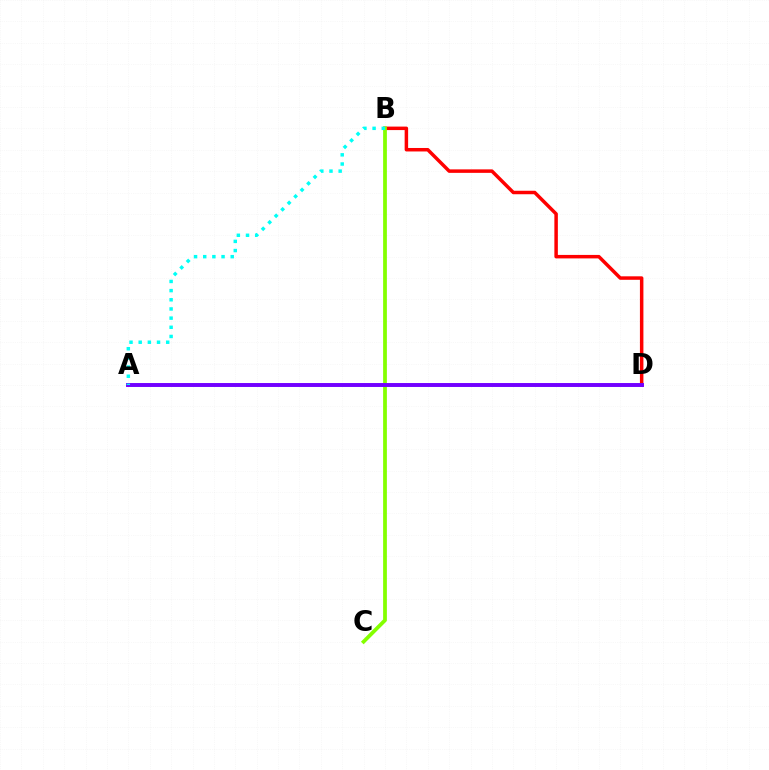{('B', 'D'): [{'color': '#ff0000', 'line_style': 'solid', 'thickness': 2.51}], ('B', 'C'): [{'color': '#84ff00', 'line_style': 'solid', 'thickness': 2.7}], ('A', 'D'): [{'color': '#7200ff', 'line_style': 'solid', 'thickness': 2.83}], ('A', 'B'): [{'color': '#00fff6', 'line_style': 'dotted', 'thickness': 2.49}]}